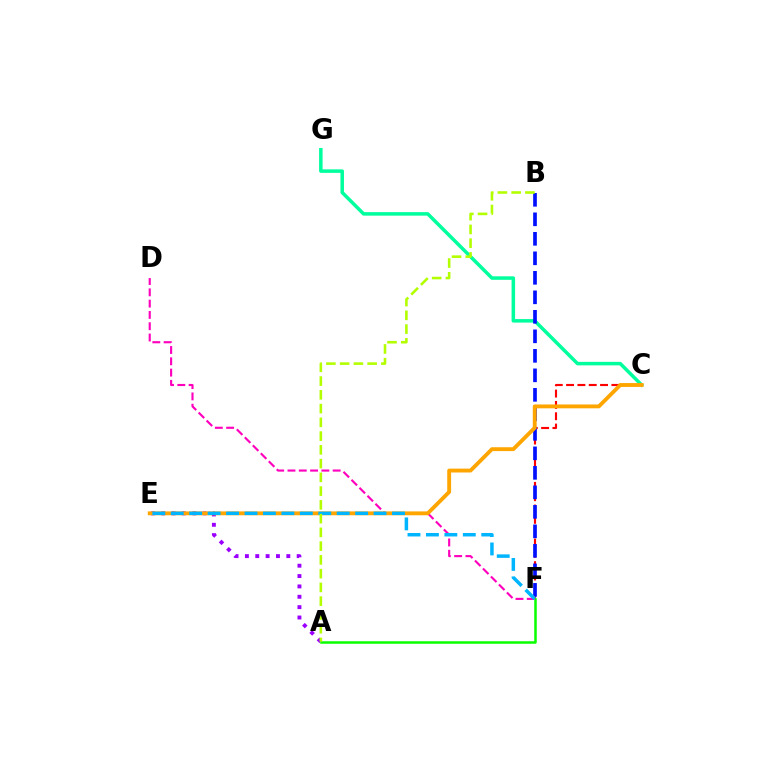{('C', 'G'): [{'color': '#00ff9d', 'line_style': 'solid', 'thickness': 2.52}], ('A', 'E'): [{'color': '#9b00ff', 'line_style': 'dotted', 'thickness': 2.81}], ('C', 'F'): [{'color': '#ff0000', 'line_style': 'dashed', 'thickness': 1.54}], ('A', 'F'): [{'color': '#08ff00', 'line_style': 'solid', 'thickness': 1.8}], ('B', 'F'): [{'color': '#0010ff', 'line_style': 'dashed', 'thickness': 2.65}], ('D', 'F'): [{'color': '#ff00bd', 'line_style': 'dashed', 'thickness': 1.53}], ('C', 'E'): [{'color': '#ffa500', 'line_style': 'solid', 'thickness': 2.78}], ('E', 'F'): [{'color': '#00b5ff', 'line_style': 'dashed', 'thickness': 2.5}], ('A', 'B'): [{'color': '#b3ff00', 'line_style': 'dashed', 'thickness': 1.87}]}